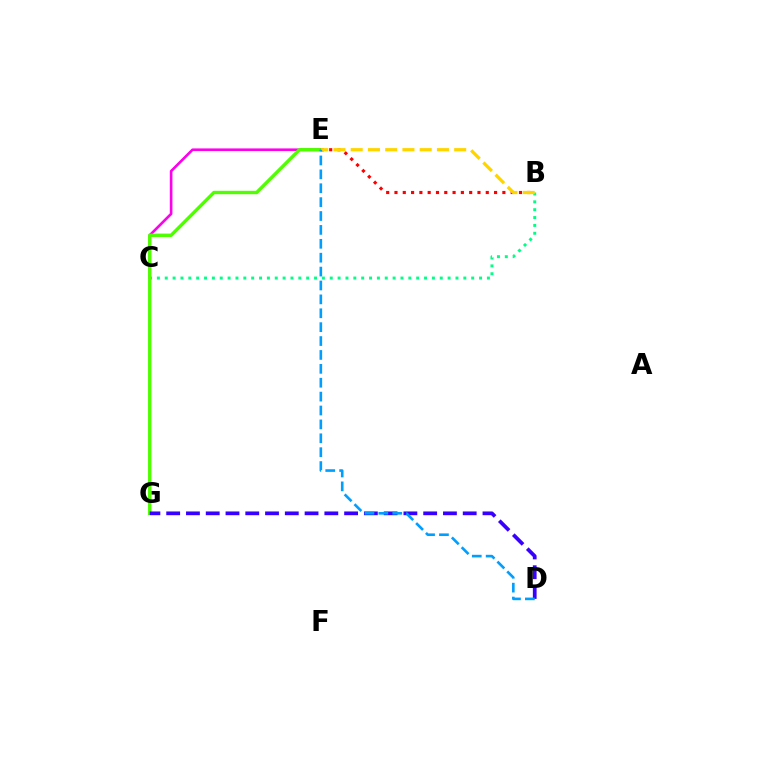{('B', 'C'): [{'color': '#00ff86', 'line_style': 'dotted', 'thickness': 2.13}], ('C', 'E'): [{'color': '#ff00ed', 'line_style': 'solid', 'thickness': 1.89}], ('E', 'G'): [{'color': '#4fff00', 'line_style': 'solid', 'thickness': 2.44}], ('B', 'E'): [{'color': '#ff0000', 'line_style': 'dotted', 'thickness': 2.26}, {'color': '#ffd500', 'line_style': 'dashed', 'thickness': 2.34}], ('D', 'G'): [{'color': '#3700ff', 'line_style': 'dashed', 'thickness': 2.69}], ('D', 'E'): [{'color': '#009eff', 'line_style': 'dashed', 'thickness': 1.89}]}